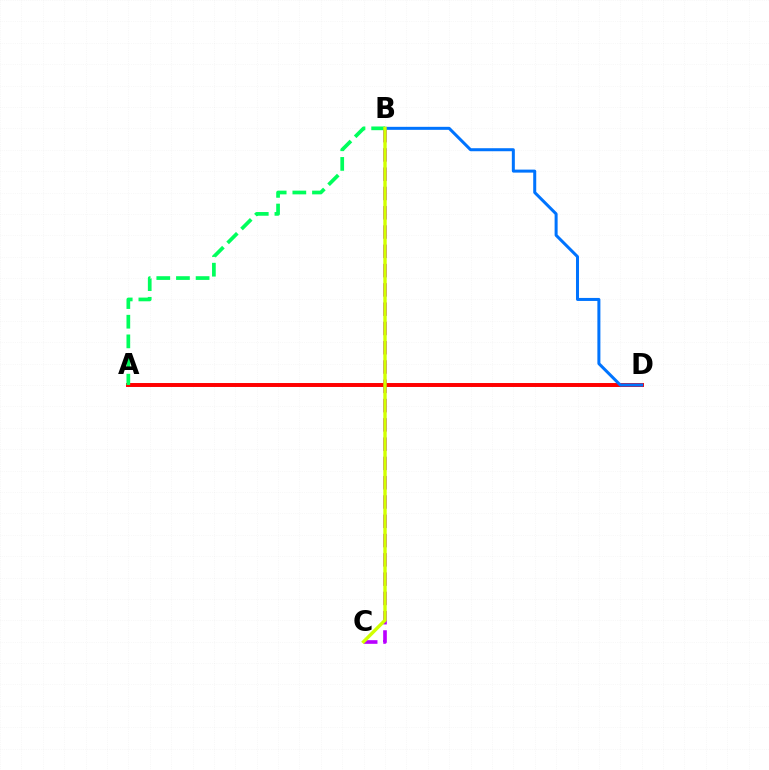{('B', 'C'): [{'color': '#b900ff', 'line_style': 'dashed', 'thickness': 2.62}, {'color': '#d1ff00', 'line_style': 'solid', 'thickness': 2.43}], ('A', 'D'): [{'color': '#ff0000', 'line_style': 'solid', 'thickness': 2.84}], ('B', 'D'): [{'color': '#0074ff', 'line_style': 'solid', 'thickness': 2.17}], ('A', 'B'): [{'color': '#00ff5c', 'line_style': 'dashed', 'thickness': 2.67}]}